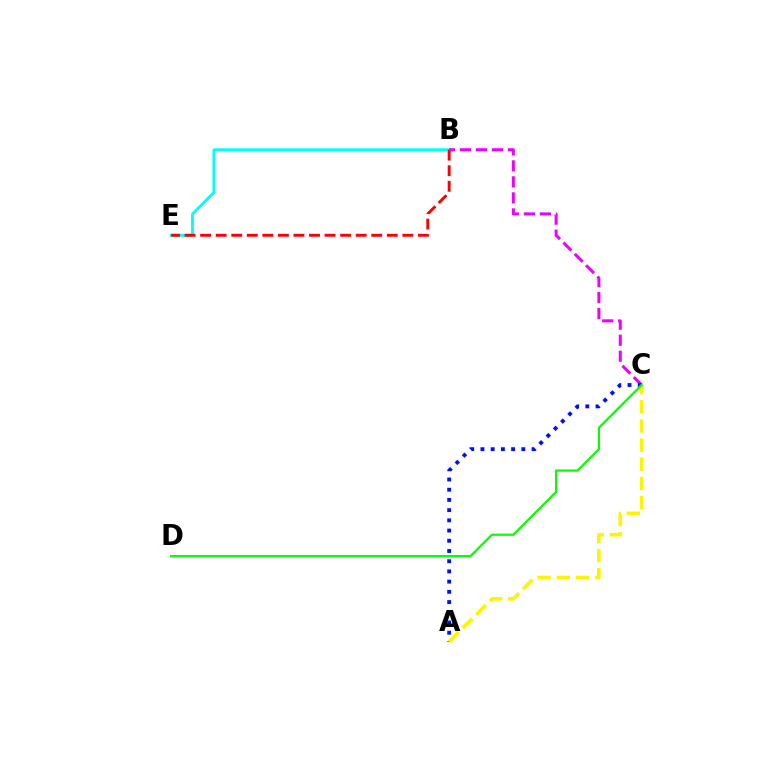{('B', 'E'): [{'color': '#00fff6', 'line_style': 'solid', 'thickness': 2.05}, {'color': '#ff0000', 'line_style': 'dashed', 'thickness': 2.11}], ('B', 'C'): [{'color': '#ee00ff', 'line_style': 'dashed', 'thickness': 2.18}], ('A', 'C'): [{'color': '#0010ff', 'line_style': 'dotted', 'thickness': 2.78}, {'color': '#fcf500', 'line_style': 'dashed', 'thickness': 2.6}], ('C', 'D'): [{'color': '#08ff00', 'line_style': 'solid', 'thickness': 1.61}]}